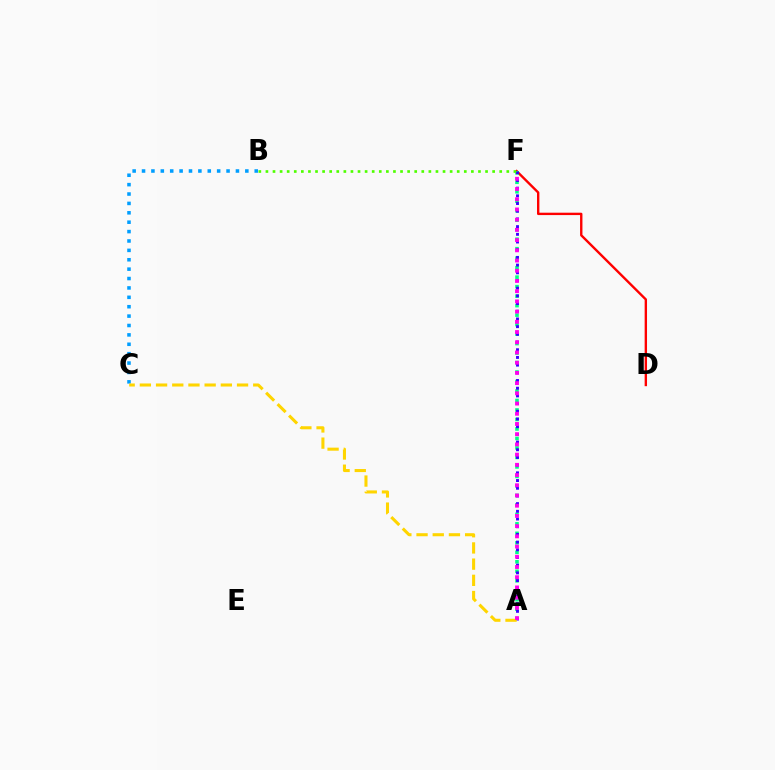{('D', 'F'): [{'color': '#ff0000', 'line_style': 'solid', 'thickness': 1.71}], ('B', 'C'): [{'color': '#009eff', 'line_style': 'dotted', 'thickness': 2.55}], ('A', 'F'): [{'color': '#00ff86', 'line_style': 'dotted', 'thickness': 2.58}, {'color': '#3700ff', 'line_style': 'dotted', 'thickness': 2.09}, {'color': '#ff00ed', 'line_style': 'dotted', 'thickness': 2.78}], ('B', 'F'): [{'color': '#4fff00', 'line_style': 'dotted', 'thickness': 1.92}], ('A', 'C'): [{'color': '#ffd500', 'line_style': 'dashed', 'thickness': 2.2}]}